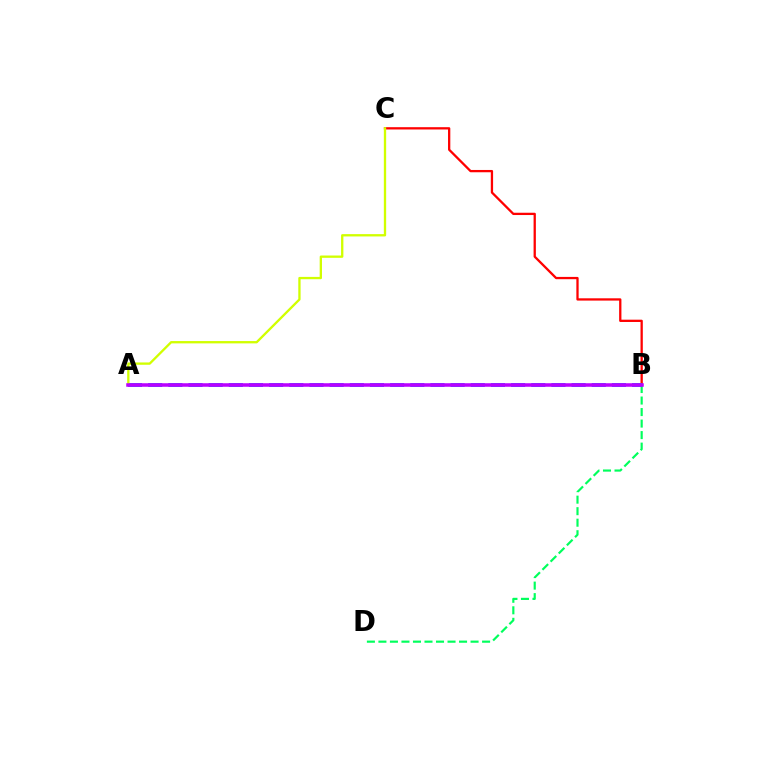{('B', 'D'): [{'color': '#00ff5c', 'line_style': 'dashed', 'thickness': 1.56}], ('B', 'C'): [{'color': '#ff0000', 'line_style': 'solid', 'thickness': 1.65}], ('A', 'B'): [{'color': '#0074ff', 'line_style': 'dashed', 'thickness': 2.74}, {'color': '#b900ff', 'line_style': 'solid', 'thickness': 2.55}], ('A', 'C'): [{'color': '#d1ff00', 'line_style': 'solid', 'thickness': 1.67}]}